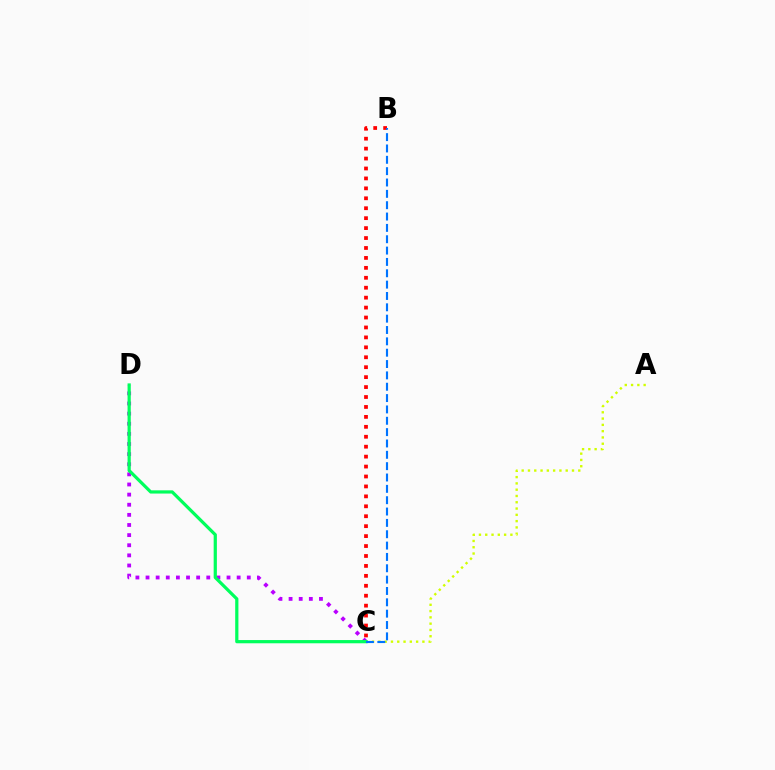{('A', 'C'): [{'color': '#d1ff00', 'line_style': 'dotted', 'thickness': 1.71}], ('B', 'C'): [{'color': '#ff0000', 'line_style': 'dotted', 'thickness': 2.7}, {'color': '#0074ff', 'line_style': 'dashed', 'thickness': 1.54}], ('C', 'D'): [{'color': '#b900ff', 'line_style': 'dotted', 'thickness': 2.75}, {'color': '#00ff5c', 'line_style': 'solid', 'thickness': 2.32}]}